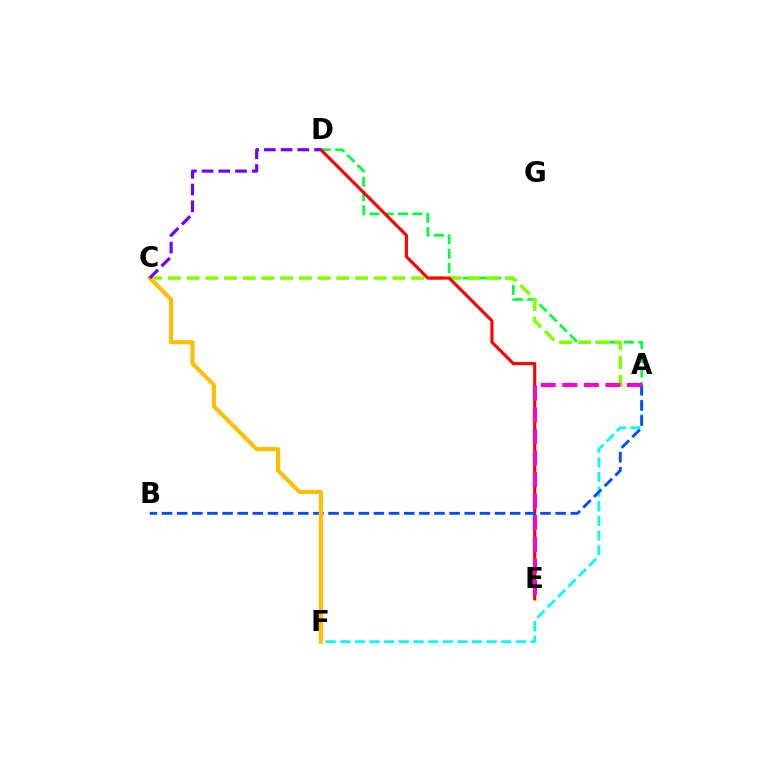{('A', 'D'): [{'color': '#00ff39', 'line_style': 'dashed', 'thickness': 1.94}], ('A', 'C'): [{'color': '#84ff00', 'line_style': 'dashed', 'thickness': 2.54}], ('A', 'F'): [{'color': '#00fff6', 'line_style': 'dashed', 'thickness': 1.99}], ('D', 'E'): [{'color': '#ff0000', 'line_style': 'solid', 'thickness': 2.25}], ('A', 'B'): [{'color': '#004bff', 'line_style': 'dashed', 'thickness': 2.06}], ('A', 'E'): [{'color': '#ff00cf', 'line_style': 'dashed', 'thickness': 2.93}], ('C', 'F'): [{'color': '#ffbd00', 'line_style': 'solid', 'thickness': 2.95}], ('C', 'D'): [{'color': '#7200ff', 'line_style': 'dashed', 'thickness': 2.27}]}